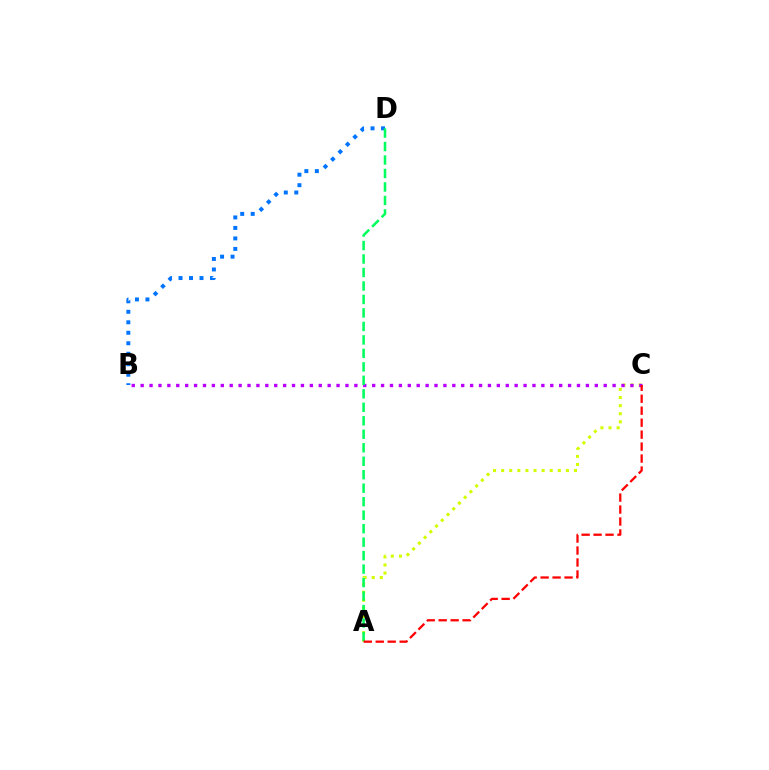{('A', 'C'): [{'color': '#d1ff00', 'line_style': 'dotted', 'thickness': 2.2}, {'color': '#ff0000', 'line_style': 'dashed', 'thickness': 1.63}], ('B', 'C'): [{'color': '#b900ff', 'line_style': 'dotted', 'thickness': 2.42}], ('B', 'D'): [{'color': '#0074ff', 'line_style': 'dotted', 'thickness': 2.85}], ('A', 'D'): [{'color': '#00ff5c', 'line_style': 'dashed', 'thickness': 1.83}]}